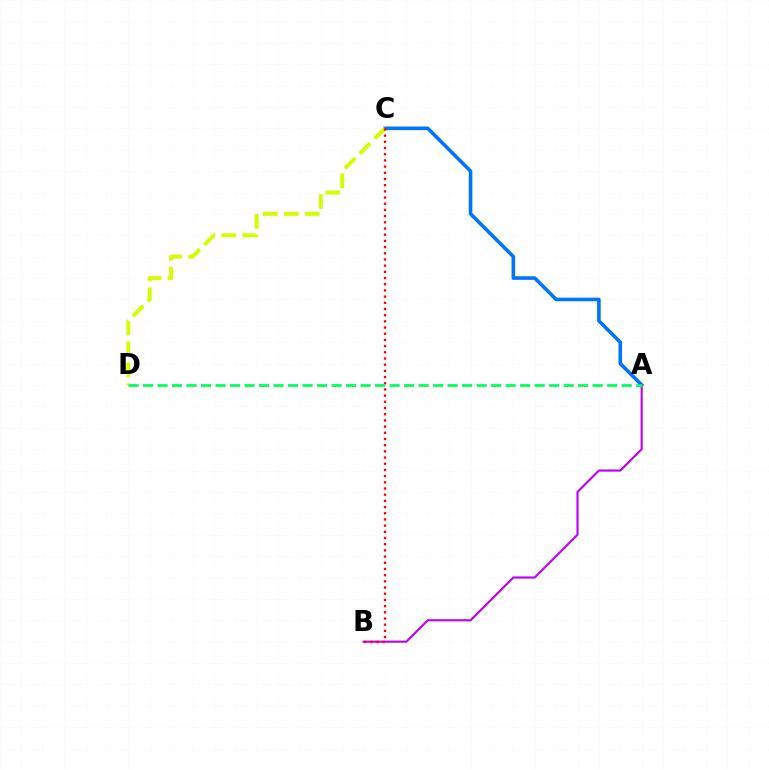{('A', 'C'): [{'color': '#0074ff', 'line_style': 'solid', 'thickness': 2.59}], ('A', 'B'): [{'color': '#b900ff', 'line_style': 'solid', 'thickness': 1.53}], ('C', 'D'): [{'color': '#d1ff00', 'line_style': 'dashed', 'thickness': 2.85}], ('B', 'C'): [{'color': '#ff0000', 'line_style': 'dotted', 'thickness': 1.68}], ('A', 'D'): [{'color': '#00ff5c', 'line_style': 'dashed', 'thickness': 1.97}]}